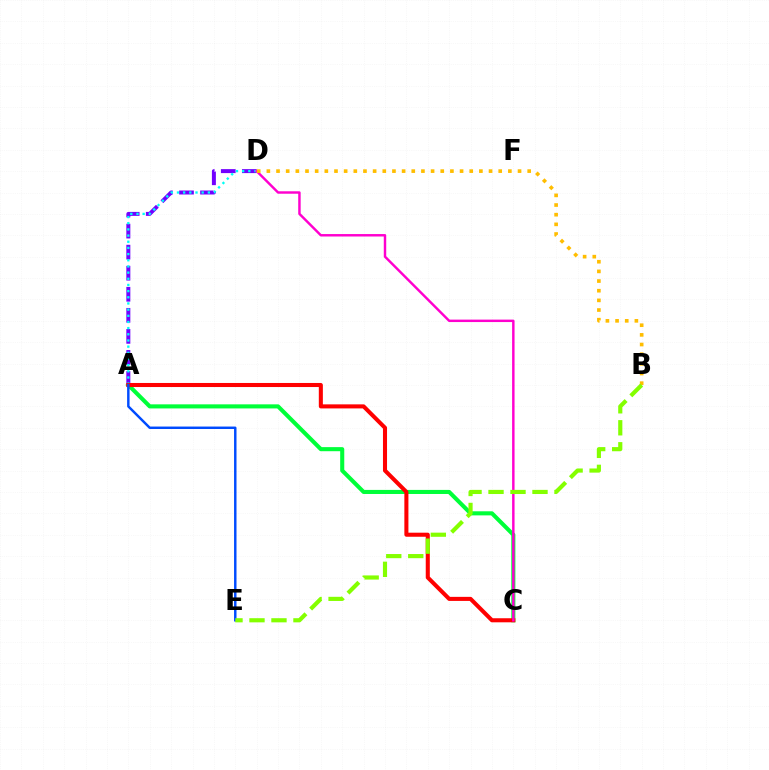{('A', 'D'): [{'color': '#7200ff', 'line_style': 'dashed', 'thickness': 2.86}, {'color': '#00fff6', 'line_style': 'dotted', 'thickness': 1.68}], ('A', 'C'): [{'color': '#00ff39', 'line_style': 'solid', 'thickness': 2.94}, {'color': '#ff0000', 'line_style': 'solid', 'thickness': 2.92}], ('C', 'D'): [{'color': '#ff00cf', 'line_style': 'solid', 'thickness': 1.76}], ('A', 'E'): [{'color': '#004bff', 'line_style': 'solid', 'thickness': 1.77}], ('B', 'D'): [{'color': '#ffbd00', 'line_style': 'dotted', 'thickness': 2.62}], ('B', 'E'): [{'color': '#84ff00', 'line_style': 'dashed', 'thickness': 2.99}]}